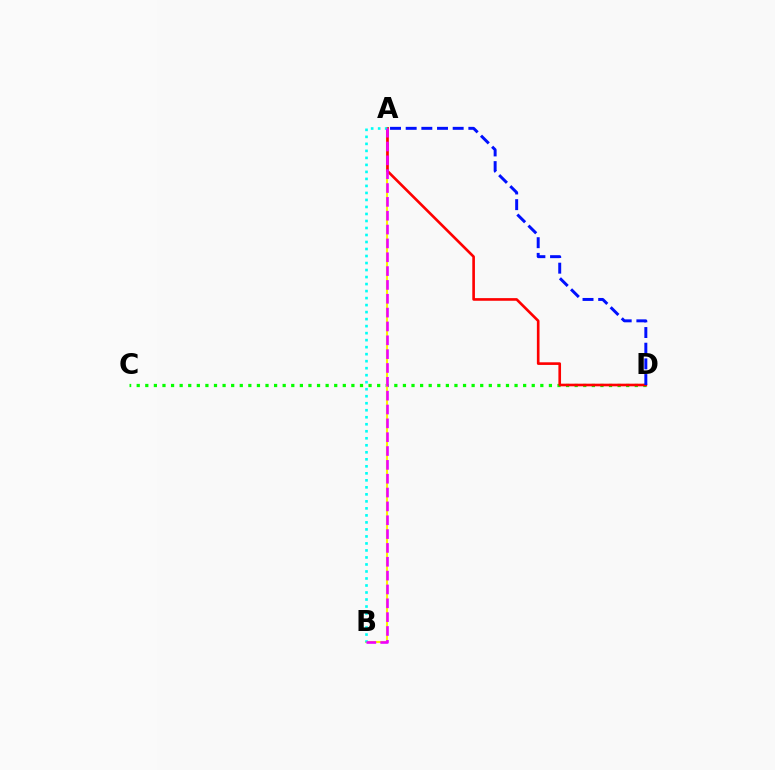{('C', 'D'): [{'color': '#08ff00', 'line_style': 'dotted', 'thickness': 2.33}], ('A', 'B'): [{'color': '#fcf500', 'line_style': 'solid', 'thickness': 1.5}, {'color': '#00fff6', 'line_style': 'dotted', 'thickness': 1.9}, {'color': '#ee00ff', 'line_style': 'dashed', 'thickness': 1.88}], ('A', 'D'): [{'color': '#ff0000', 'line_style': 'solid', 'thickness': 1.9}, {'color': '#0010ff', 'line_style': 'dashed', 'thickness': 2.13}]}